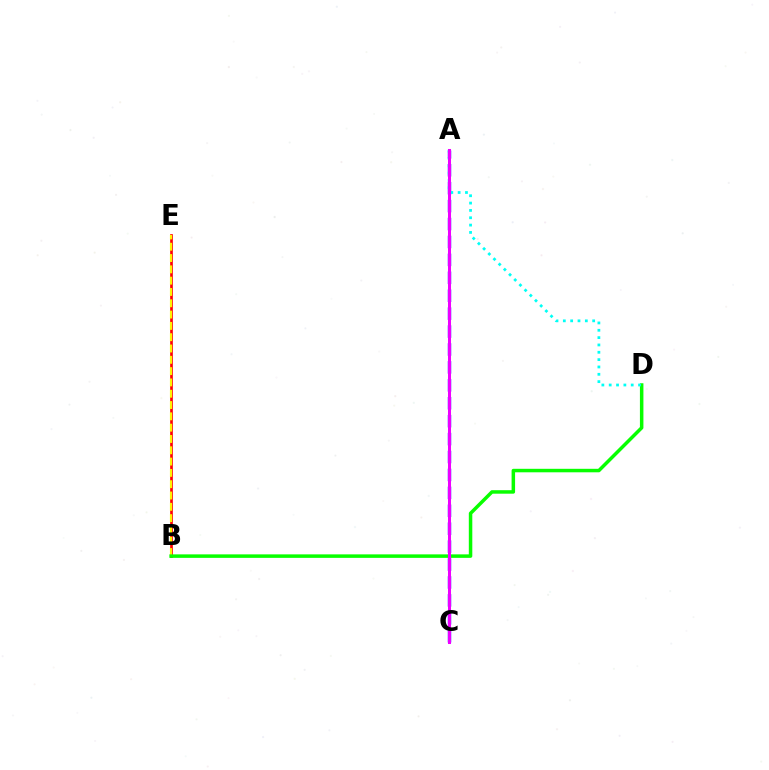{('B', 'E'): [{'color': '#ff0000', 'line_style': 'solid', 'thickness': 1.92}, {'color': '#fcf500', 'line_style': 'dashed', 'thickness': 1.54}], ('A', 'C'): [{'color': '#0010ff', 'line_style': 'dashed', 'thickness': 2.43}, {'color': '#ee00ff', 'line_style': 'solid', 'thickness': 2.18}], ('B', 'D'): [{'color': '#08ff00', 'line_style': 'solid', 'thickness': 2.52}], ('A', 'D'): [{'color': '#00fff6', 'line_style': 'dotted', 'thickness': 1.99}]}